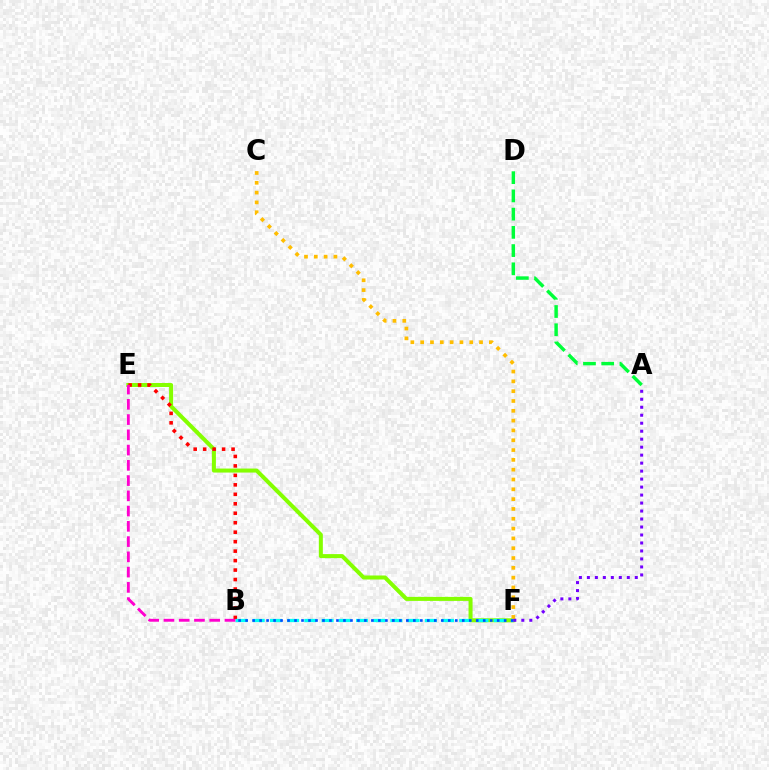{('E', 'F'): [{'color': '#84ff00', 'line_style': 'solid', 'thickness': 2.89}], ('C', 'F'): [{'color': '#ffbd00', 'line_style': 'dotted', 'thickness': 2.67}], ('B', 'E'): [{'color': '#ff0000', 'line_style': 'dotted', 'thickness': 2.57}, {'color': '#ff00cf', 'line_style': 'dashed', 'thickness': 2.07}], ('A', 'D'): [{'color': '#00ff39', 'line_style': 'dashed', 'thickness': 2.48}], ('B', 'F'): [{'color': '#00fff6', 'line_style': 'dashed', 'thickness': 2.34}, {'color': '#004bff', 'line_style': 'dotted', 'thickness': 1.9}], ('A', 'F'): [{'color': '#7200ff', 'line_style': 'dotted', 'thickness': 2.17}]}